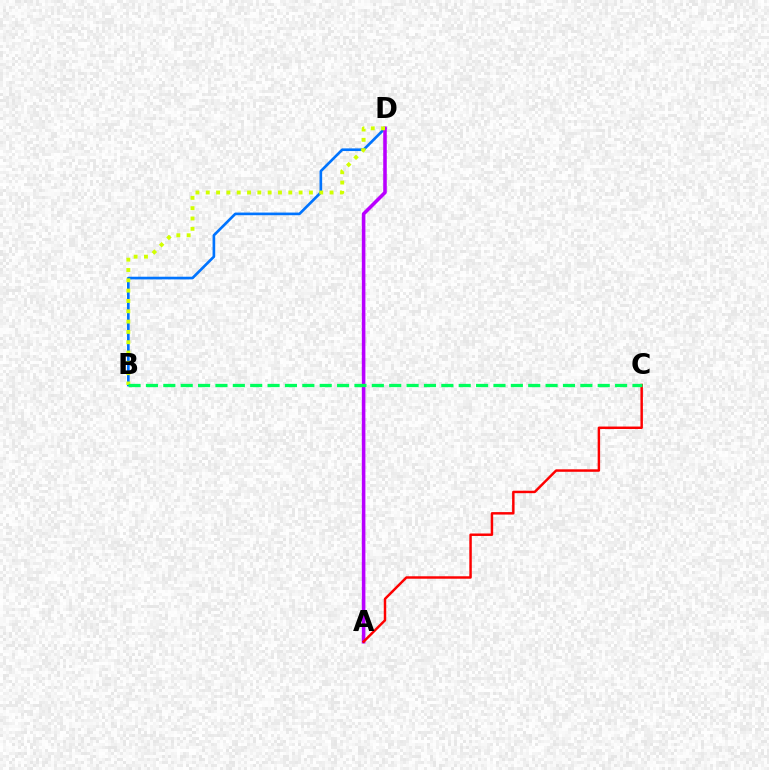{('B', 'D'): [{'color': '#0074ff', 'line_style': 'solid', 'thickness': 1.91}, {'color': '#d1ff00', 'line_style': 'dotted', 'thickness': 2.8}], ('A', 'D'): [{'color': '#b900ff', 'line_style': 'solid', 'thickness': 2.56}], ('A', 'C'): [{'color': '#ff0000', 'line_style': 'solid', 'thickness': 1.77}], ('B', 'C'): [{'color': '#00ff5c', 'line_style': 'dashed', 'thickness': 2.36}]}